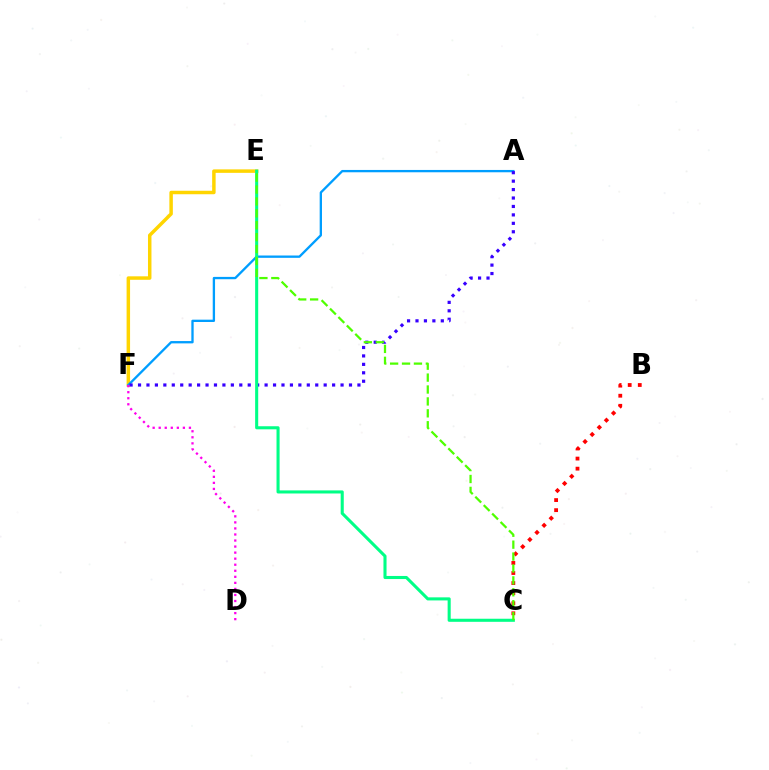{('E', 'F'): [{'color': '#ffd500', 'line_style': 'solid', 'thickness': 2.5}], ('A', 'F'): [{'color': '#009eff', 'line_style': 'solid', 'thickness': 1.67}, {'color': '#3700ff', 'line_style': 'dotted', 'thickness': 2.29}], ('C', 'E'): [{'color': '#00ff86', 'line_style': 'solid', 'thickness': 2.21}, {'color': '#4fff00', 'line_style': 'dashed', 'thickness': 1.62}], ('D', 'F'): [{'color': '#ff00ed', 'line_style': 'dotted', 'thickness': 1.64}], ('B', 'C'): [{'color': '#ff0000', 'line_style': 'dotted', 'thickness': 2.74}]}